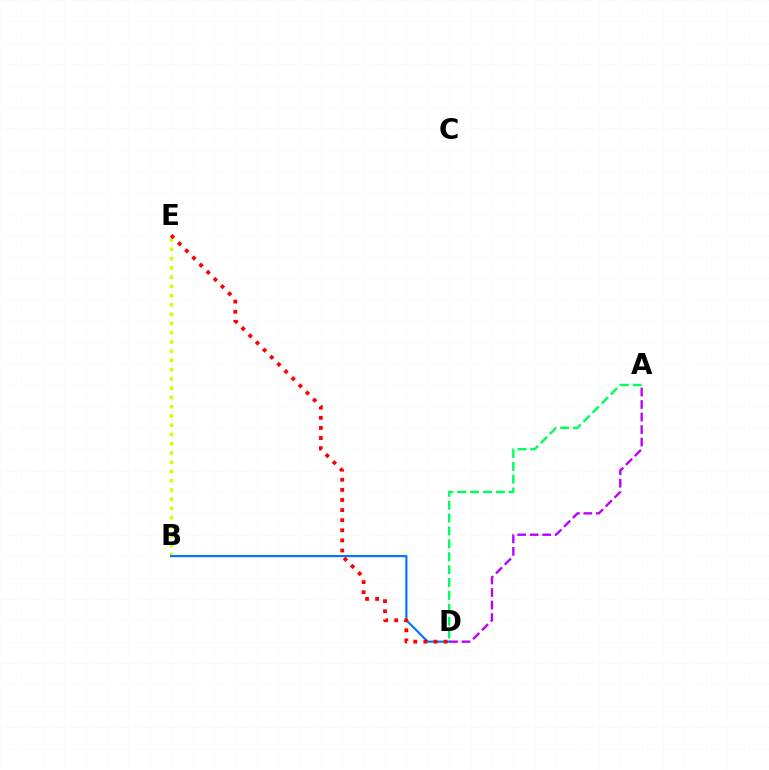{('B', 'E'): [{'color': '#d1ff00', 'line_style': 'dotted', 'thickness': 2.51}], ('A', 'D'): [{'color': '#b900ff', 'line_style': 'dashed', 'thickness': 1.7}, {'color': '#00ff5c', 'line_style': 'dashed', 'thickness': 1.75}], ('B', 'D'): [{'color': '#0074ff', 'line_style': 'solid', 'thickness': 1.54}], ('D', 'E'): [{'color': '#ff0000', 'line_style': 'dotted', 'thickness': 2.75}]}